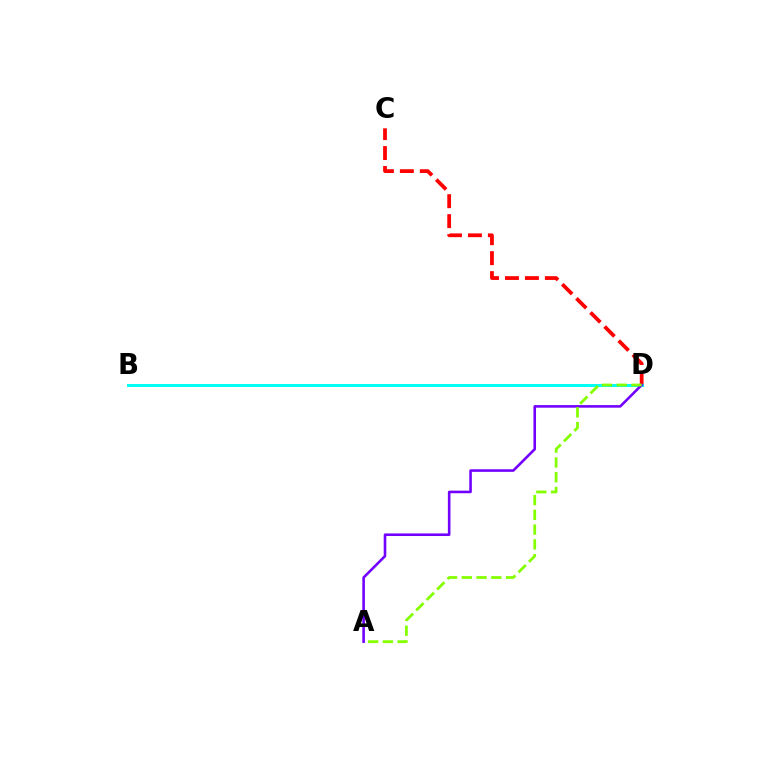{('C', 'D'): [{'color': '#ff0000', 'line_style': 'dashed', 'thickness': 2.71}], ('B', 'D'): [{'color': '#00fff6', 'line_style': 'solid', 'thickness': 2.13}], ('A', 'D'): [{'color': '#7200ff', 'line_style': 'solid', 'thickness': 1.86}, {'color': '#84ff00', 'line_style': 'dashed', 'thickness': 2.0}]}